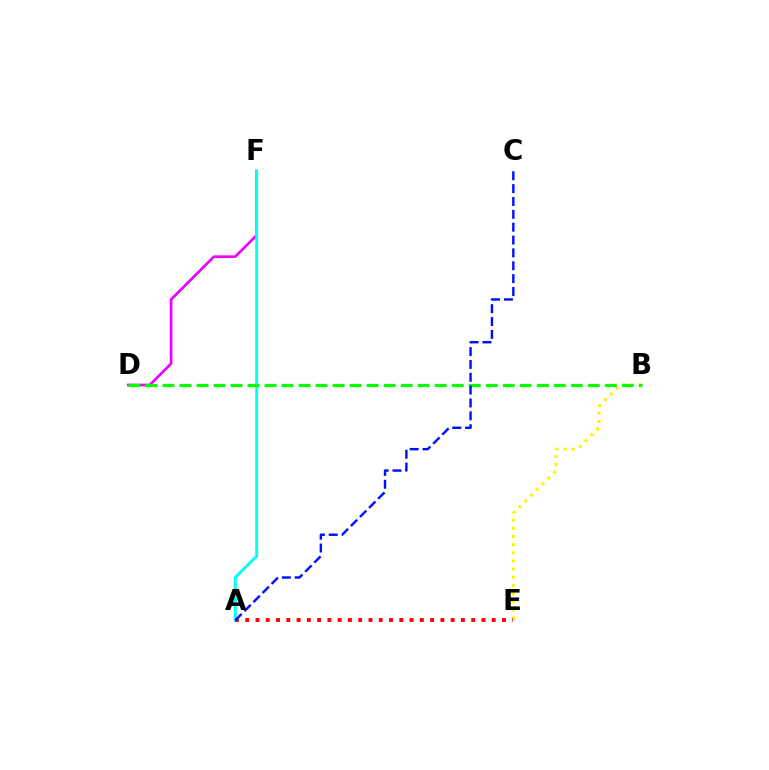{('D', 'F'): [{'color': '#ee00ff', 'line_style': 'solid', 'thickness': 1.92}], ('B', 'E'): [{'color': '#fcf500', 'line_style': 'dotted', 'thickness': 2.21}], ('A', 'F'): [{'color': '#00fff6', 'line_style': 'solid', 'thickness': 2.13}], ('A', 'E'): [{'color': '#ff0000', 'line_style': 'dotted', 'thickness': 2.79}], ('B', 'D'): [{'color': '#08ff00', 'line_style': 'dashed', 'thickness': 2.31}], ('A', 'C'): [{'color': '#0010ff', 'line_style': 'dashed', 'thickness': 1.75}]}